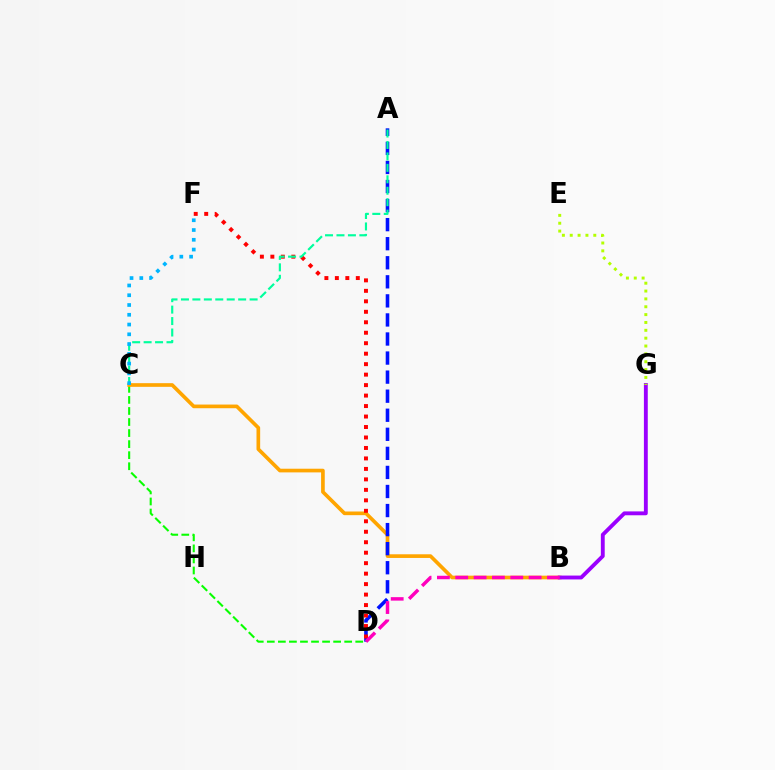{('C', 'D'): [{'color': '#08ff00', 'line_style': 'dashed', 'thickness': 1.5}], ('B', 'C'): [{'color': '#ffa500', 'line_style': 'solid', 'thickness': 2.64}], ('B', 'G'): [{'color': '#9b00ff', 'line_style': 'solid', 'thickness': 2.78}], ('A', 'D'): [{'color': '#0010ff', 'line_style': 'dashed', 'thickness': 2.59}], ('D', 'F'): [{'color': '#ff0000', 'line_style': 'dotted', 'thickness': 2.85}], ('B', 'D'): [{'color': '#ff00bd', 'line_style': 'dashed', 'thickness': 2.49}], ('E', 'G'): [{'color': '#b3ff00', 'line_style': 'dotted', 'thickness': 2.13}], ('A', 'C'): [{'color': '#00ff9d', 'line_style': 'dashed', 'thickness': 1.55}], ('C', 'F'): [{'color': '#00b5ff', 'line_style': 'dotted', 'thickness': 2.65}]}